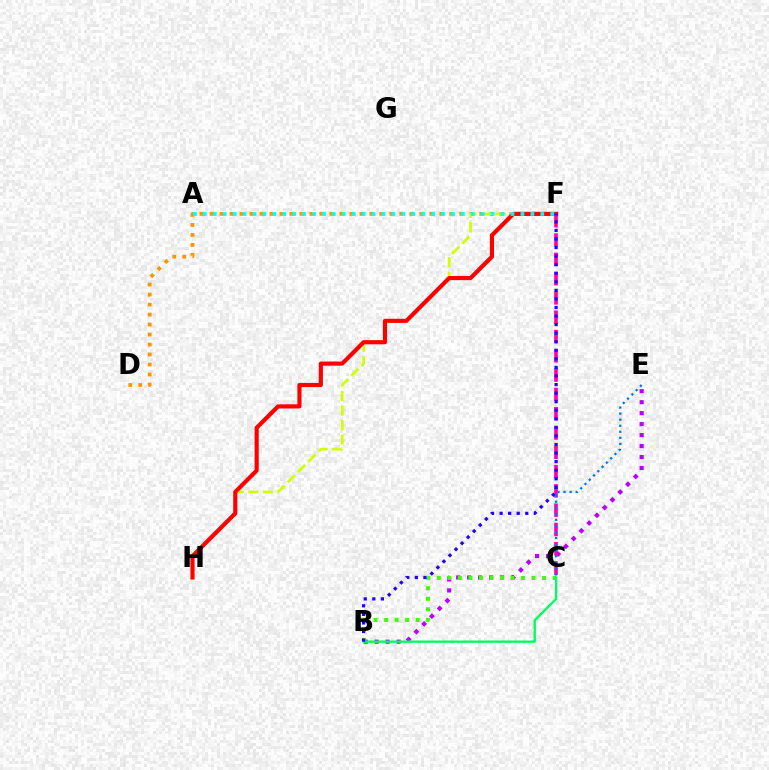{('B', 'E'): [{'color': '#b900ff', 'line_style': 'dotted', 'thickness': 2.98}], ('C', 'F'): [{'color': '#ff00ac', 'line_style': 'dashed', 'thickness': 2.62}], ('D', 'F'): [{'color': '#ff9400', 'line_style': 'dotted', 'thickness': 2.71}], ('B', 'C'): [{'color': '#3dff00', 'line_style': 'dotted', 'thickness': 2.86}, {'color': '#00ff5c', 'line_style': 'solid', 'thickness': 1.69}], ('F', 'H'): [{'color': '#d1ff00', 'line_style': 'dashed', 'thickness': 1.97}, {'color': '#ff0000', 'line_style': 'solid', 'thickness': 2.99}], ('B', 'F'): [{'color': '#2500ff', 'line_style': 'dotted', 'thickness': 2.33}], ('C', 'E'): [{'color': '#0074ff', 'line_style': 'dotted', 'thickness': 1.65}], ('A', 'F'): [{'color': '#00fff6', 'line_style': 'dotted', 'thickness': 2.7}]}